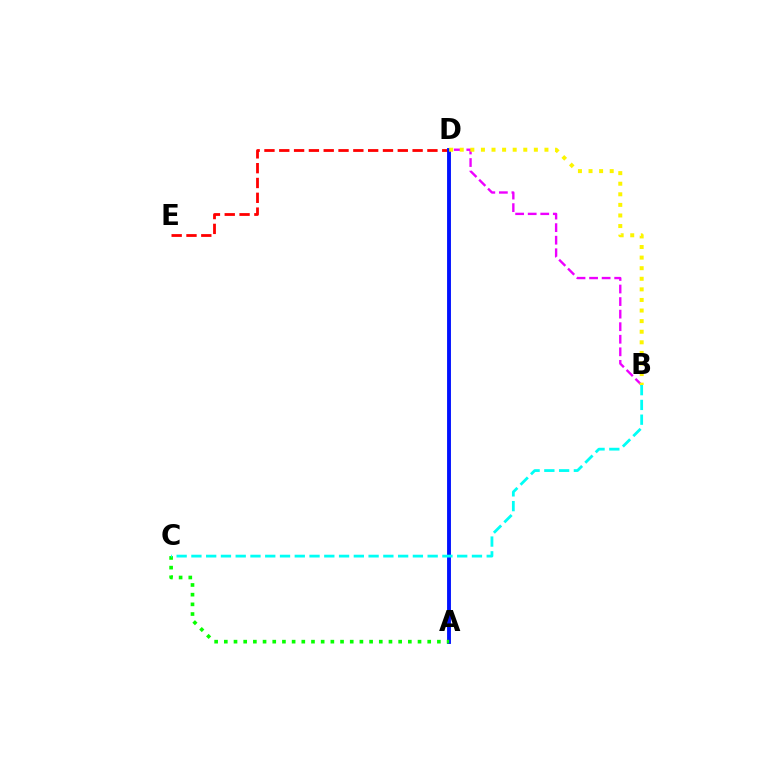{('D', 'E'): [{'color': '#ff0000', 'line_style': 'dashed', 'thickness': 2.01}], ('B', 'D'): [{'color': '#ee00ff', 'line_style': 'dashed', 'thickness': 1.71}, {'color': '#fcf500', 'line_style': 'dotted', 'thickness': 2.88}], ('A', 'D'): [{'color': '#0010ff', 'line_style': 'solid', 'thickness': 2.78}], ('A', 'C'): [{'color': '#08ff00', 'line_style': 'dotted', 'thickness': 2.63}], ('B', 'C'): [{'color': '#00fff6', 'line_style': 'dashed', 'thickness': 2.01}]}